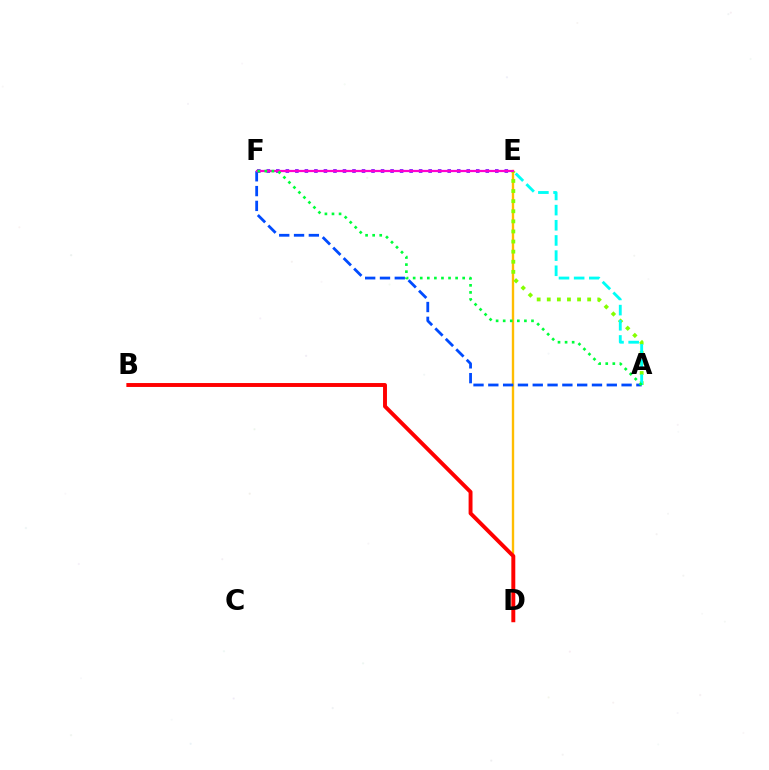{('D', 'E'): [{'color': '#ffbd00', 'line_style': 'solid', 'thickness': 1.71}], ('B', 'D'): [{'color': '#ff0000', 'line_style': 'solid', 'thickness': 2.82}], ('A', 'F'): [{'color': '#004bff', 'line_style': 'dashed', 'thickness': 2.01}, {'color': '#00ff39', 'line_style': 'dotted', 'thickness': 1.92}], ('E', 'F'): [{'color': '#7200ff', 'line_style': 'dotted', 'thickness': 2.59}, {'color': '#ff00cf', 'line_style': 'solid', 'thickness': 1.59}], ('A', 'E'): [{'color': '#84ff00', 'line_style': 'dotted', 'thickness': 2.74}, {'color': '#00fff6', 'line_style': 'dashed', 'thickness': 2.06}]}